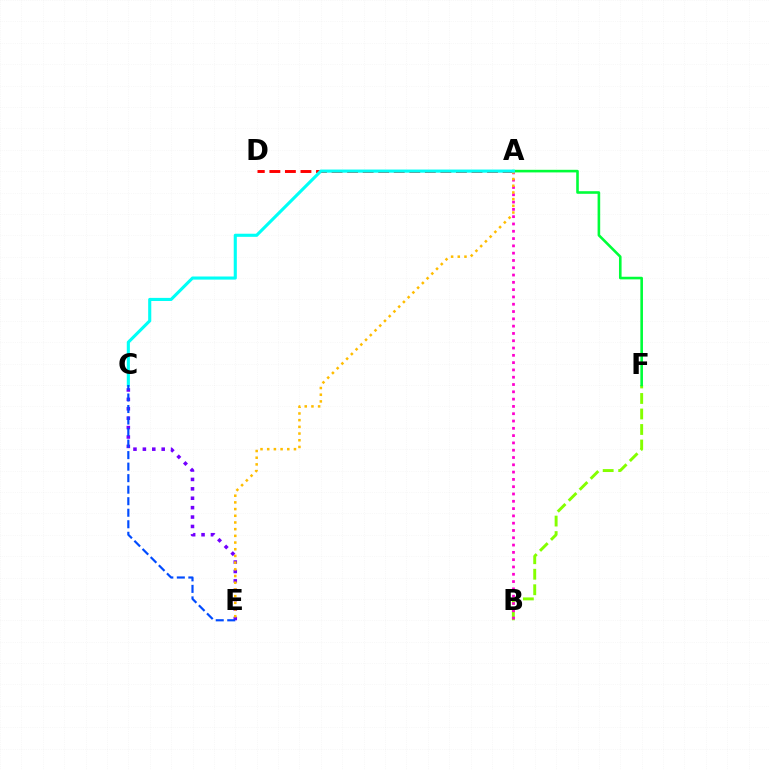{('B', 'F'): [{'color': '#84ff00', 'line_style': 'dashed', 'thickness': 2.11}], ('A', 'F'): [{'color': '#00ff39', 'line_style': 'solid', 'thickness': 1.87}], ('A', 'B'): [{'color': '#ff00cf', 'line_style': 'dotted', 'thickness': 1.98}], ('A', 'D'): [{'color': '#ff0000', 'line_style': 'dashed', 'thickness': 2.11}], ('C', 'E'): [{'color': '#7200ff', 'line_style': 'dotted', 'thickness': 2.56}, {'color': '#004bff', 'line_style': 'dashed', 'thickness': 1.57}], ('A', 'E'): [{'color': '#ffbd00', 'line_style': 'dotted', 'thickness': 1.82}], ('A', 'C'): [{'color': '#00fff6', 'line_style': 'solid', 'thickness': 2.24}]}